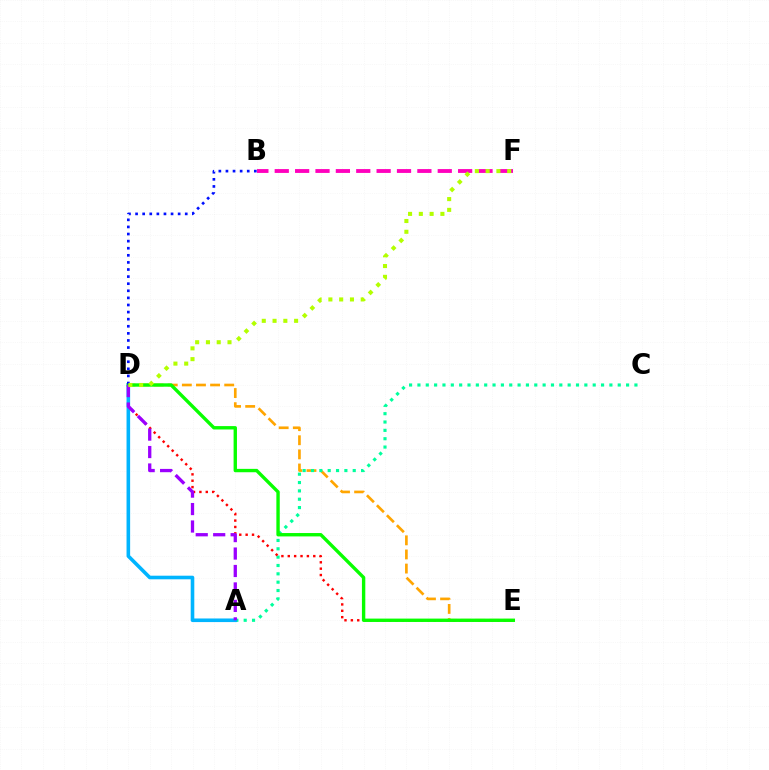{('D', 'E'): [{'color': '#ffa500', 'line_style': 'dashed', 'thickness': 1.92}, {'color': '#ff0000', 'line_style': 'dotted', 'thickness': 1.73}, {'color': '#08ff00', 'line_style': 'solid', 'thickness': 2.43}], ('A', 'C'): [{'color': '#00ff9d', 'line_style': 'dotted', 'thickness': 2.27}], ('A', 'D'): [{'color': '#00b5ff', 'line_style': 'solid', 'thickness': 2.59}, {'color': '#9b00ff', 'line_style': 'dashed', 'thickness': 2.37}], ('B', 'F'): [{'color': '#ff00bd', 'line_style': 'dashed', 'thickness': 2.77}], ('B', 'D'): [{'color': '#0010ff', 'line_style': 'dotted', 'thickness': 1.93}], ('D', 'F'): [{'color': '#b3ff00', 'line_style': 'dotted', 'thickness': 2.93}]}